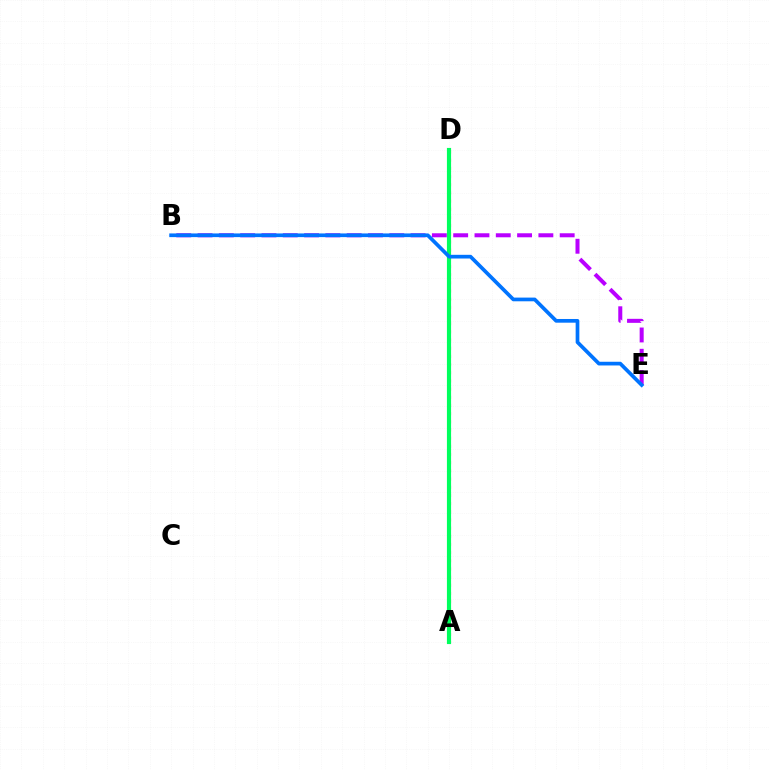{('B', 'E'): [{'color': '#b900ff', 'line_style': 'dashed', 'thickness': 2.89}, {'color': '#0074ff', 'line_style': 'solid', 'thickness': 2.66}], ('A', 'D'): [{'color': '#d1ff00', 'line_style': 'solid', 'thickness': 2.54}, {'color': '#ff0000', 'line_style': 'dotted', 'thickness': 2.22}, {'color': '#00ff5c', 'line_style': 'solid', 'thickness': 2.99}]}